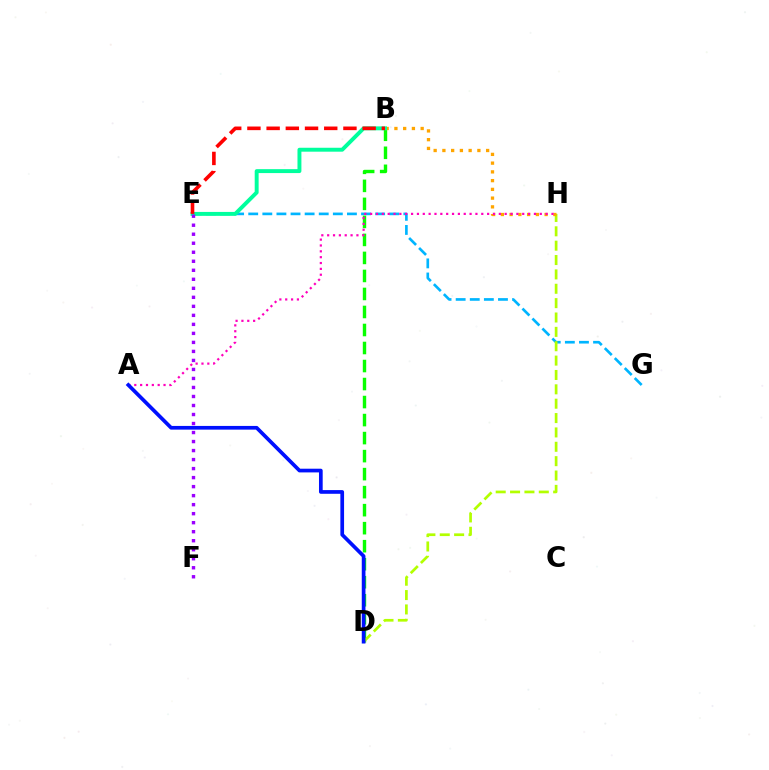{('E', 'G'): [{'color': '#00b5ff', 'line_style': 'dashed', 'thickness': 1.92}], ('B', 'D'): [{'color': '#08ff00', 'line_style': 'dashed', 'thickness': 2.45}], ('D', 'H'): [{'color': '#b3ff00', 'line_style': 'dashed', 'thickness': 1.95}], ('B', 'H'): [{'color': '#ffa500', 'line_style': 'dotted', 'thickness': 2.38}], ('B', 'E'): [{'color': '#00ff9d', 'line_style': 'solid', 'thickness': 2.83}, {'color': '#ff0000', 'line_style': 'dashed', 'thickness': 2.61}], ('A', 'H'): [{'color': '#ff00bd', 'line_style': 'dotted', 'thickness': 1.59}], ('A', 'D'): [{'color': '#0010ff', 'line_style': 'solid', 'thickness': 2.66}], ('E', 'F'): [{'color': '#9b00ff', 'line_style': 'dotted', 'thickness': 2.45}]}